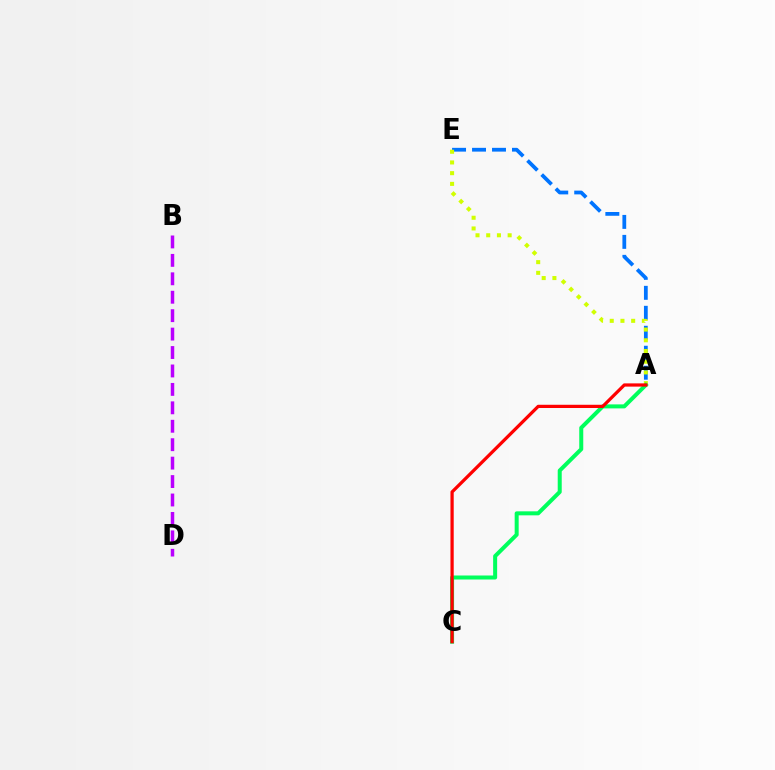{('A', 'E'): [{'color': '#0074ff', 'line_style': 'dashed', 'thickness': 2.71}, {'color': '#d1ff00', 'line_style': 'dotted', 'thickness': 2.91}], ('A', 'C'): [{'color': '#00ff5c', 'line_style': 'solid', 'thickness': 2.88}, {'color': '#ff0000', 'line_style': 'solid', 'thickness': 2.33}], ('B', 'D'): [{'color': '#b900ff', 'line_style': 'dashed', 'thickness': 2.5}]}